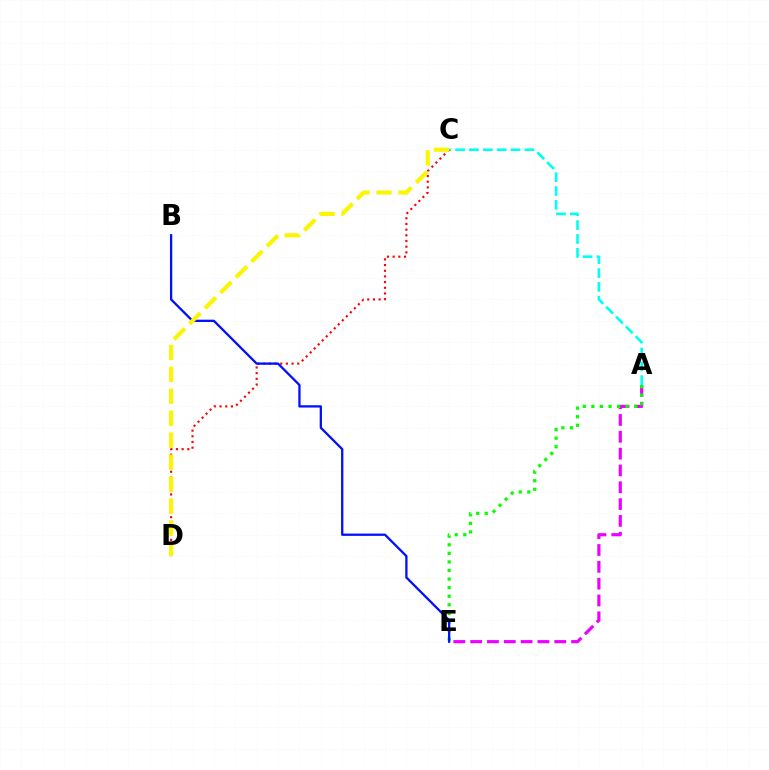{('A', 'C'): [{'color': '#00fff6', 'line_style': 'dashed', 'thickness': 1.88}], ('A', 'E'): [{'color': '#ee00ff', 'line_style': 'dashed', 'thickness': 2.29}, {'color': '#08ff00', 'line_style': 'dotted', 'thickness': 2.33}], ('C', 'D'): [{'color': '#ff0000', 'line_style': 'dotted', 'thickness': 1.54}, {'color': '#fcf500', 'line_style': 'dashed', 'thickness': 2.98}], ('B', 'E'): [{'color': '#0010ff', 'line_style': 'solid', 'thickness': 1.65}]}